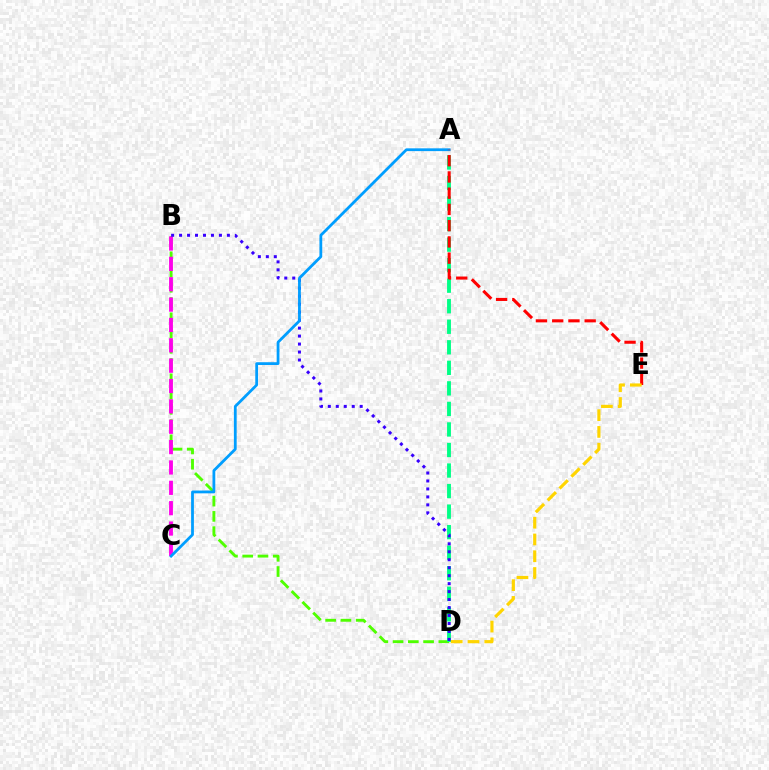{('B', 'D'): [{'color': '#4fff00', 'line_style': 'dashed', 'thickness': 2.07}, {'color': '#3700ff', 'line_style': 'dotted', 'thickness': 2.16}], ('A', 'D'): [{'color': '#00ff86', 'line_style': 'dashed', 'thickness': 2.79}], ('B', 'C'): [{'color': '#ff00ed', 'line_style': 'dashed', 'thickness': 2.77}], ('A', 'C'): [{'color': '#009eff', 'line_style': 'solid', 'thickness': 2.0}], ('A', 'E'): [{'color': '#ff0000', 'line_style': 'dashed', 'thickness': 2.21}], ('D', 'E'): [{'color': '#ffd500', 'line_style': 'dashed', 'thickness': 2.28}]}